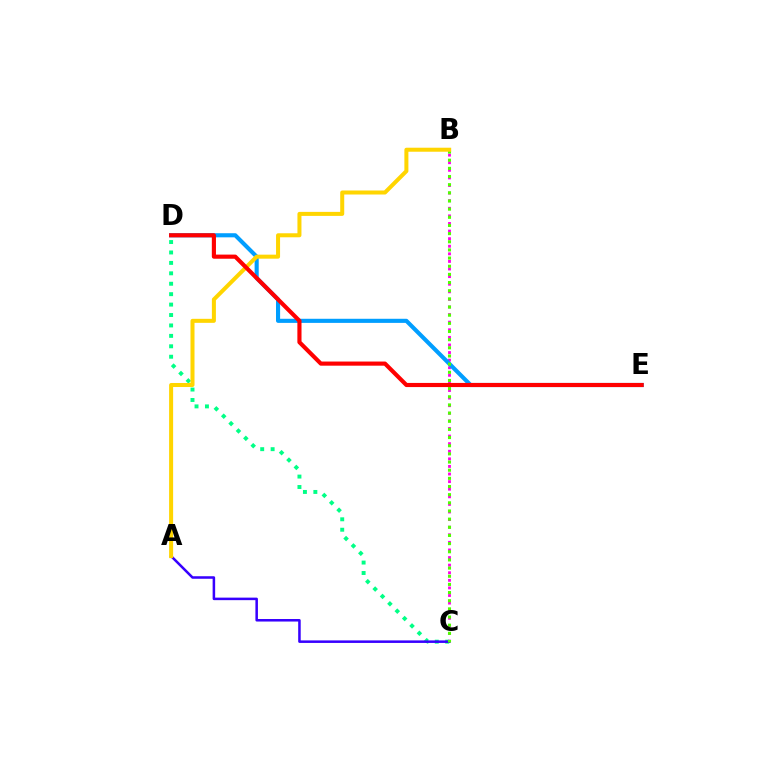{('B', 'C'): [{'color': '#ff00ed', 'line_style': 'dotted', 'thickness': 2.06}, {'color': '#4fff00', 'line_style': 'dotted', 'thickness': 2.22}], ('D', 'E'): [{'color': '#009eff', 'line_style': 'solid', 'thickness': 2.96}, {'color': '#ff0000', 'line_style': 'solid', 'thickness': 2.98}], ('C', 'D'): [{'color': '#00ff86', 'line_style': 'dotted', 'thickness': 2.83}], ('A', 'C'): [{'color': '#3700ff', 'line_style': 'solid', 'thickness': 1.82}], ('A', 'B'): [{'color': '#ffd500', 'line_style': 'solid', 'thickness': 2.89}]}